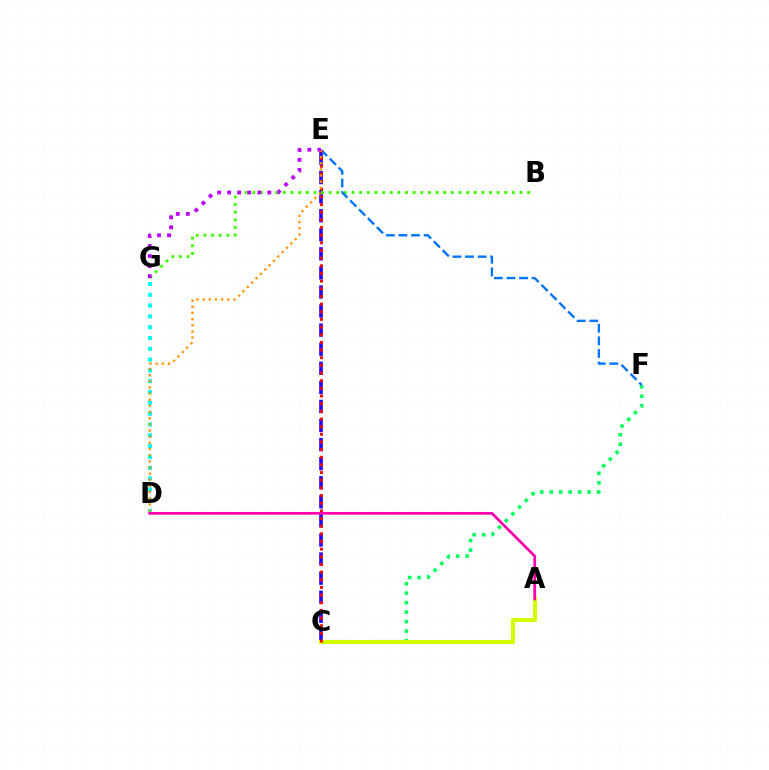{('C', 'F'): [{'color': '#00ff5c', 'line_style': 'dotted', 'thickness': 2.57}], ('C', 'E'): [{'color': '#2500ff', 'line_style': 'dashed', 'thickness': 2.59}, {'color': '#ff0000', 'line_style': 'dotted', 'thickness': 2.08}], ('B', 'G'): [{'color': '#3dff00', 'line_style': 'dotted', 'thickness': 2.07}], ('A', 'C'): [{'color': '#d1ff00', 'line_style': 'solid', 'thickness': 2.94}], ('E', 'F'): [{'color': '#0074ff', 'line_style': 'dashed', 'thickness': 1.71}], ('D', 'G'): [{'color': '#00fff6', 'line_style': 'dotted', 'thickness': 2.94}], ('D', 'E'): [{'color': '#ff9400', 'line_style': 'dotted', 'thickness': 1.67}], ('E', 'G'): [{'color': '#b900ff', 'line_style': 'dotted', 'thickness': 2.73}], ('A', 'D'): [{'color': '#ff00ac', 'line_style': 'solid', 'thickness': 1.97}]}